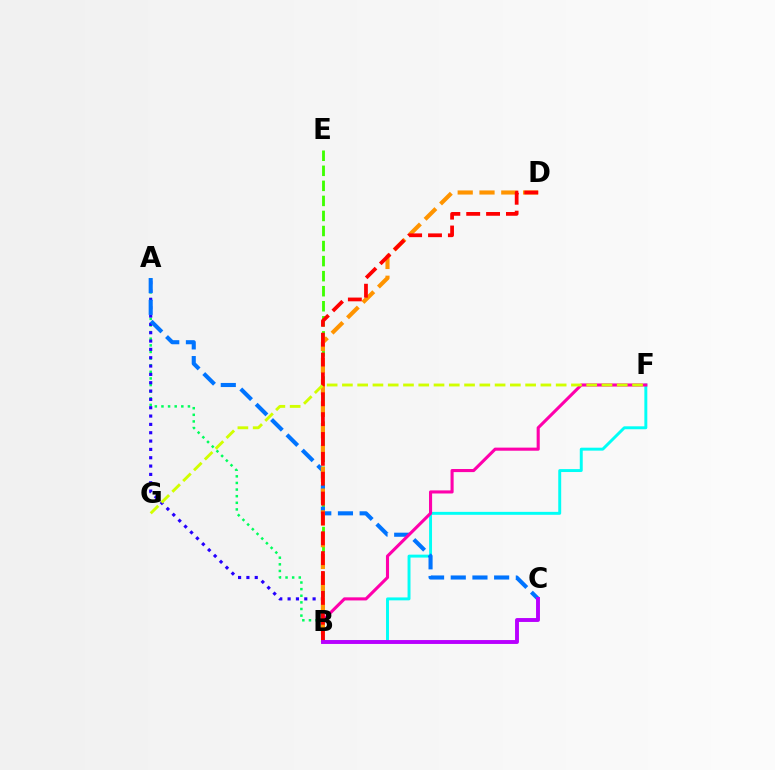{('B', 'E'): [{'color': '#3dff00', 'line_style': 'dashed', 'thickness': 2.04}], ('B', 'F'): [{'color': '#00fff6', 'line_style': 'solid', 'thickness': 2.11}, {'color': '#ff00ac', 'line_style': 'solid', 'thickness': 2.23}], ('A', 'B'): [{'color': '#00ff5c', 'line_style': 'dotted', 'thickness': 1.8}, {'color': '#2500ff', 'line_style': 'dotted', 'thickness': 2.26}], ('A', 'C'): [{'color': '#0074ff', 'line_style': 'dashed', 'thickness': 2.95}], ('B', 'D'): [{'color': '#ff9400', 'line_style': 'dashed', 'thickness': 2.96}, {'color': '#ff0000', 'line_style': 'dashed', 'thickness': 2.7}], ('F', 'G'): [{'color': '#d1ff00', 'line_style': 'dashed', 'thickness': 2.07}], ('B', 'C'): [{'color': '#b900ff', 'line_style': 'solid', 'thickness': 2.81}]}